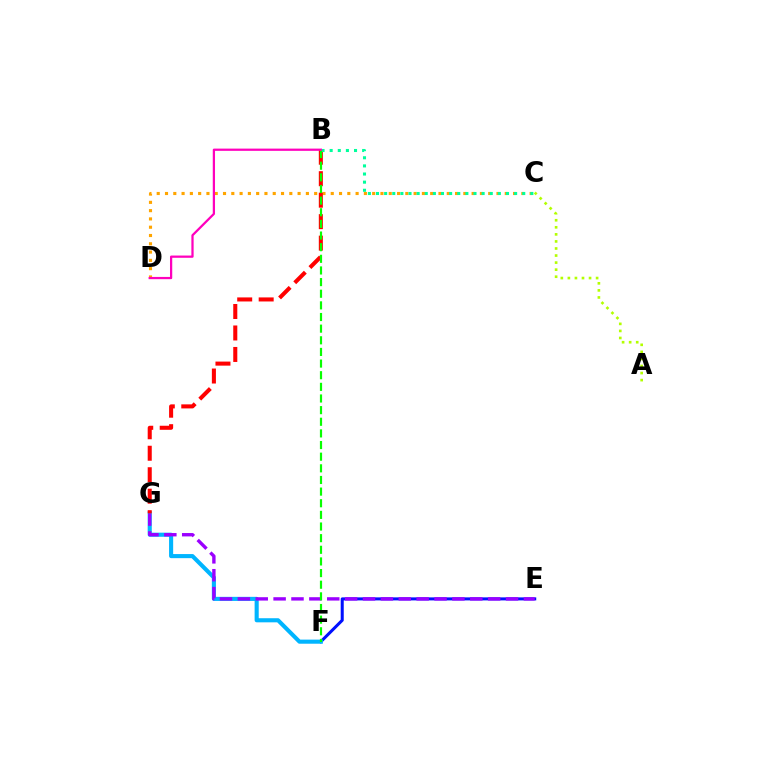{('E', 'F'): [{'color': '#0010ff', 'line_style': 'solid', 'thickness': 2.18}], ('C', 'D'): [{'color': '#ffa500', 'line_style': 'dotted', 'thickness': 2.25}], ('F', 'G'): [{'color': '#00b5ff', 'line_style': 'solid', 'thickness': 2.95}], ('E', 'G'): [{'color': '#9b00ff', 'line_style': 'dashed', 'thickness': 2.43}], ('B', 'G'): [{'color': '#ff0000', 'line_style': 'dashed', 'thickness': 2.92}], ('B', 'C'): [{'color': '#00ff9d', 'line_style': 'dotted', 'thickness': 2.21}], ('A', 'C'): [{'color': '#b3ff00', 'line_style': 'dotted', 'thickness': 1.92}], ('B', 'F'): [{'color': '#08ff00', 'line_style': 'dashed', 'thickness': 1.58}], ('B', 'D'): [{'color': '#ff00bd', 'line_style': 'solid', 'thickness': 1.62}]}